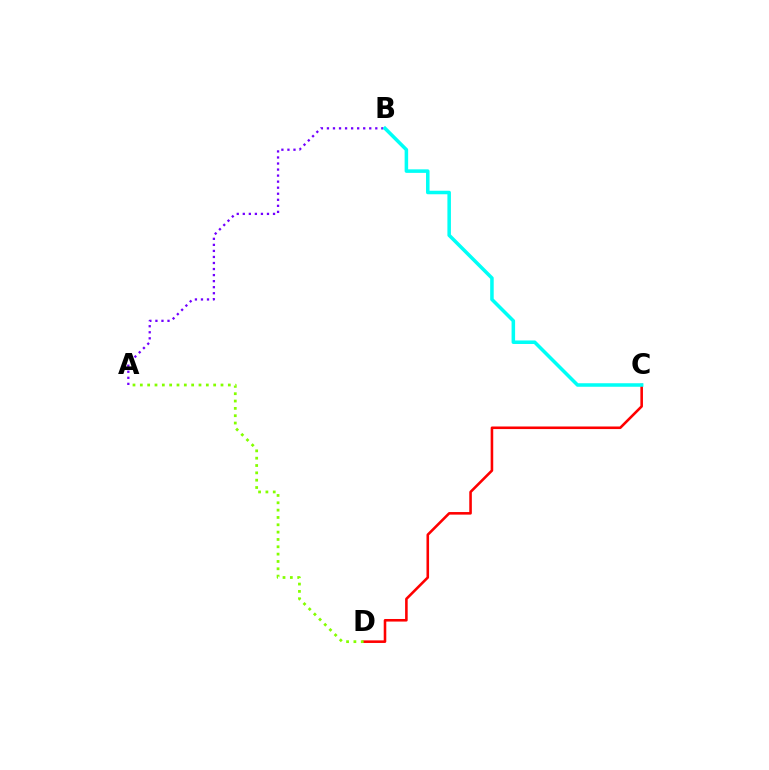{('A', 'B'): [{'color': '#7200ff', 'line_style': 'dotted', 'thickness': 1.64}], ('C', 'D'): [{'color': '#ff0000', 'line_style': 'solid', 'thickness': 1.86}], ('B', 'C'): [{'color': '#00fff6', 'line_style': 'solid', 'thickness': 2.54}], ('A', 'D'): [{'color': '#84ff00', 'line_style': 'dotted', 'thickness': 1.99}]}